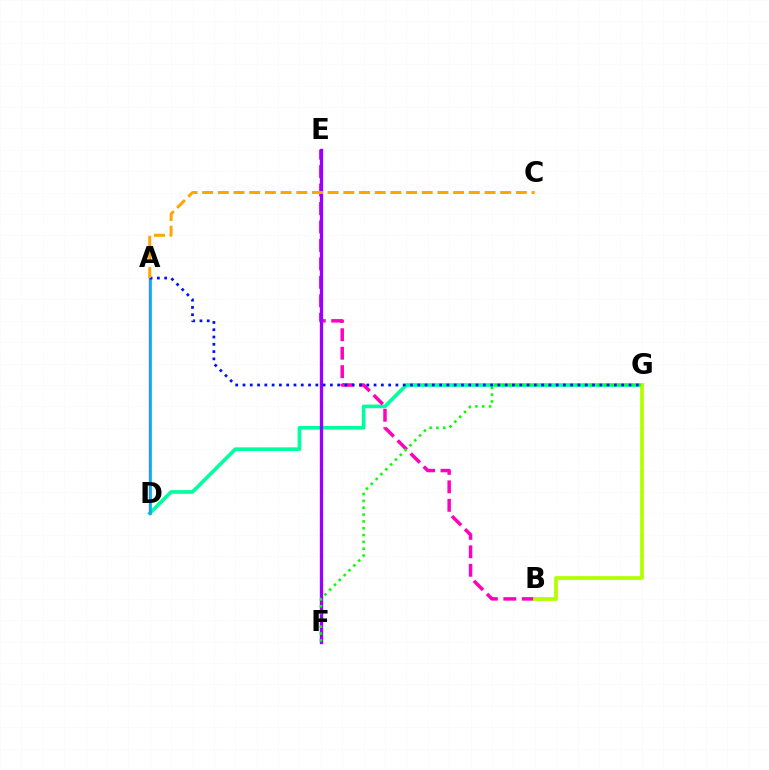{('D', 'G'): [{'color': '#00ff9d', 'line_style': 'solid', 'thickness': 2.62}], ('B', 'E'): [{'color': '#ff00bd', 'line_style': 'dashed', 'thickness': 2.51}], ('E', 'F'): [{'color': '#9b00ff', 'line_style': 'solid', 'thickness': 2.4}], ('A', 'D'): [{'color': '#ff0000', 'line_style': 'solid', 'thickness': 1.64}, {'color': '#00b5ff', 'line_style': 'solid', 'thickness': 1.95}], ('B', 'G'): [{'color': '#b3ff00', 'line_style': 'solid', 'thickness': 2.72}], ('F', 'G'): [{'color': '#08ff00', 'line_style': 'dotted', 'thickness': 1.86}], ('A', 'G'): [{'color': '#0010ff', 'line_style': 'dotted', 'thickness': 1.98}], ('A', 'C'): [{'color': '#ffa500', 'line_style': 'dashed', 'thickness': 2.13}]}